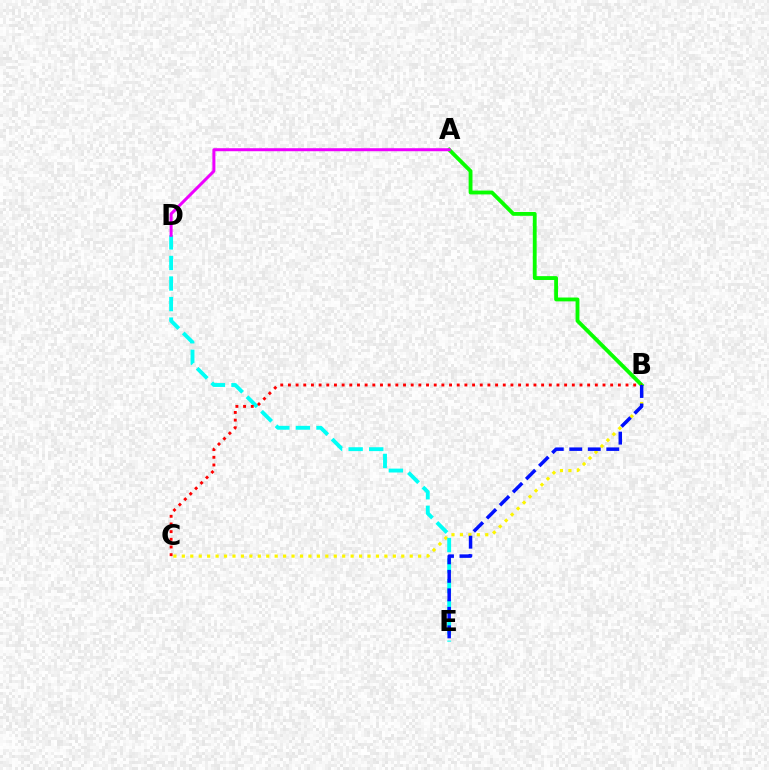{('A', 'B'): [{'color': '#08ff00', 'line_style': 'solid', 'thickness': 2.77}], ('B', 'C'): [{'color': '#fcf500', 'line_style': 'dotted', 'thickness': 2.29}, {'color': '#ff0000', 'line_style': 'dotted', 'thickness': 2.08}], ('D', 'E'): [{'color': '#00fff6', 'line_style': 'dashed', 'thickness': 2.79}], ('B', 'E'): [{'color': '#0010ff', 'line_style': 'dashed', 'thickness': 2.51}], ('A', 'D'): [{'color': '#ee00ff', 'line_style': 'solid', 'thickness': 2.17}]}